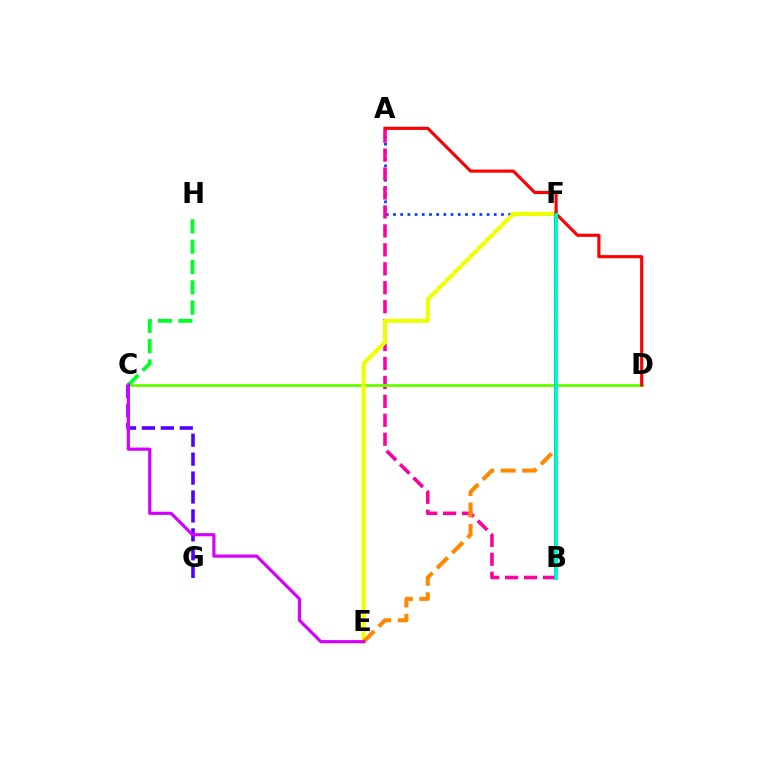{('A', 'F'): [{'color': '#003fff', 'line_style': 'dotted', 'thickness': 1.96}], ('C', 'G'): [{'color': '#4f00ff', 'line_style': 'dashed', 'thickness': 2.57}], ('A', 'B'): [{'color': '#ff00a0', 'line_style': 'dashed', 'thickness': 2.57}], ('C', 'D'): [{'color': '#66ff00', 'line_style': 'solid', 'thickness': 2.03}], ('E', 'F'): [{'color': '#eeff00', 'line_style': 'solid', 'thickness': 2.94}, {'color': '#ff8800', 'line_style': 'dashed', 'thickness': 2.92}], ('B', 'F'): [{'color': '#00c7ff', 'line_style': 'solid', 'thickness': 2.84}, {'color': '#00ffaf', 'line_style': 'solid', 'thickness': 2.17}], ('C', 'H'): [{'color': '#00ff27', 'line_style': 'dashed', 'thickness': 2.76}], ('A', 'D'): [{'color': '#ff0000', 'line_style': 'solid', 'thickness': 2.26}], ('C', 'E'): [{'color': '#d600ff', 'line_style': 'solid', 'thickness': 2.28}]}